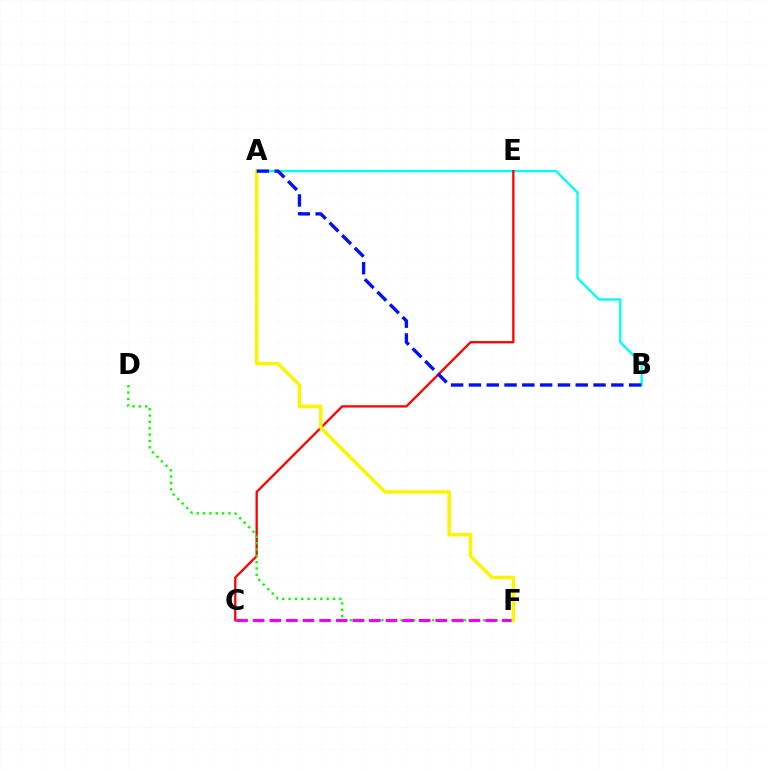{('A', 'B'): [{'color': '#00fff6', 'line_style': 'solid', 'thickness': 1.68}, {'color': '#0010ff', 'line_style': 'dashed', 'thickness': 2.42}], ('C', 'E'): [{'color': '#ff0000', 'line_style': 'solid', 'thickness': 1.66}], ('D', 'F'): [{'color': '#08ff00', 'line_style': 'dotted', 'thickness': 1.73}], ('C', 'F'): [{'color': '#ee00ff', 'line_style': 'dashed', 'thickness': 2.26}], ('A', 'F'): [{'color': '#fcf500', 'line_style': 'solid', 'thickness': 2.53}]}